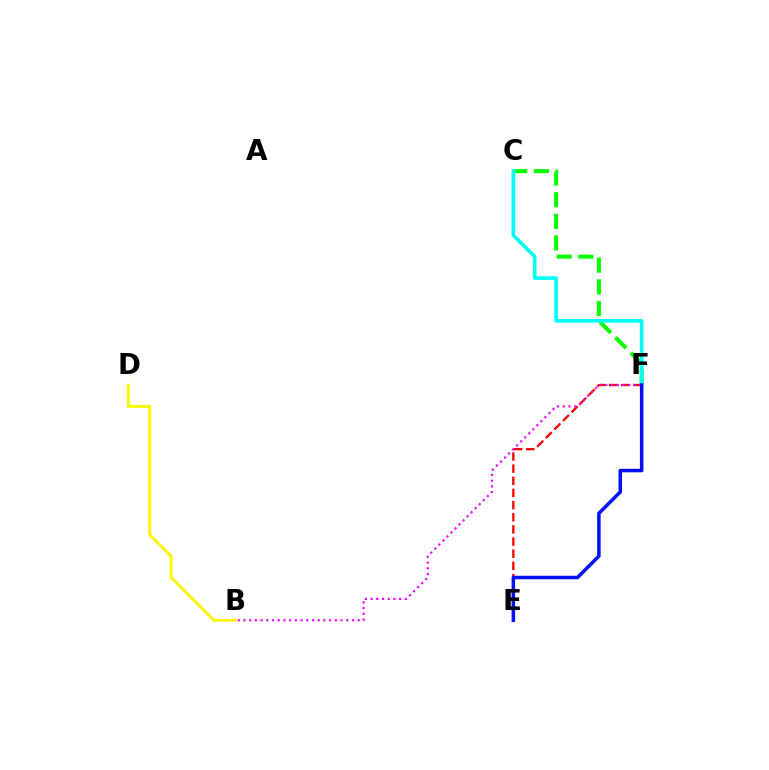{('E', 'F'): [{'color': '#ff0000', 'line_style': 'dashed', 'thickness': 1.65}, {'color': '#0010ff', 'line_style': 'solid', 'thickness': 2.54}], ('B', 'D'): [{'color': '#fcf500', 'line_style': 'solid', 'thickness': 2.1}], ('C', 'F'): [{'color': '#08ff00', 'line_style': 'dashed', 'thickness': 2.94}, {'color': '#00fff6', 'line_style': 'solid', 'thickness': 2.62}], ('B', 'F'): [{'color': '#ee00ff', 'line_style': 'dotted', 'thickness': 1.55}]}